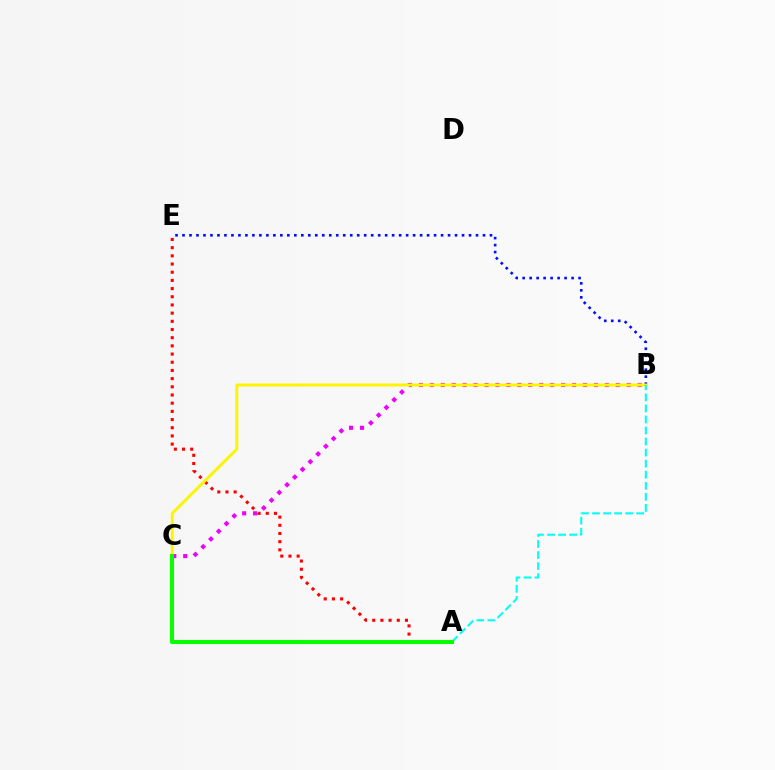{('A', 'E'): [{'color': '#ff0000', 'line_style': 'dotted', 'thickness': 2.22}], ('B', 'E'): [{'color': '#0010ff', 'line_style': 'dotted', 'thickness': 1.9}], ('B', 'C'): [{'color': '#ee00ff', 'line_style': 'dotted', 'thickness': 2.97}, {'color': '#fcf500', 'line_style': 'solid', 'thickness': 2.11}], ('A', 'B'): [{'color': '#00fff6', 'line_style': 'dashed', 'thickness': 1.5}], ('A', 'C'): [{'color': '#08ff00', 'line_style': 'solid', 'thickness': 2.92}]}